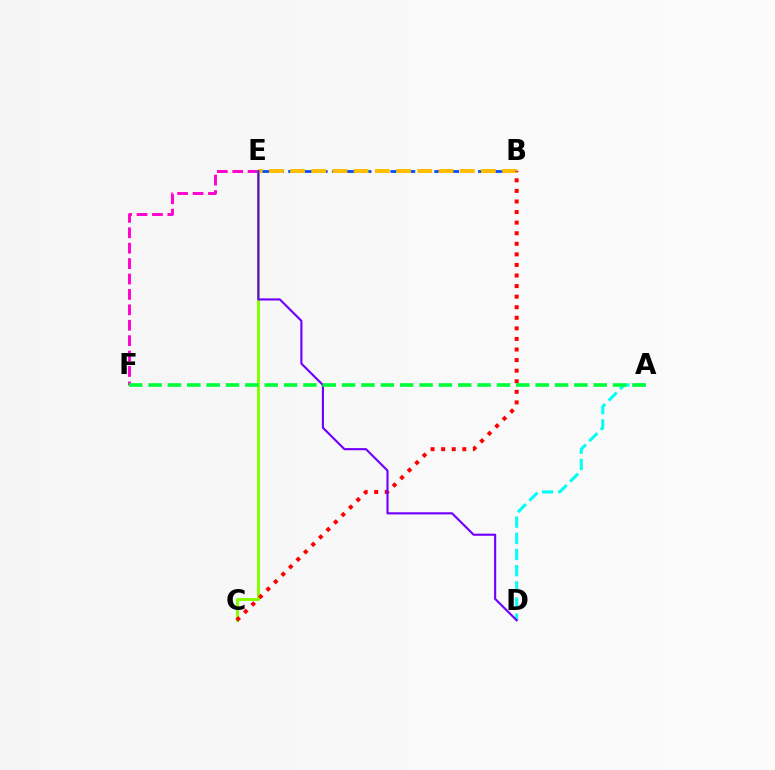{('B', 'E'): [{'color': '#004bff', 'line_style': 'dashed', 'thickness': 1.98}, {'color': '#ffbd00', 'line_style': 'dashed', 'thickness': 2.88}], ('E', 'F'): [{'color': '#ff00cf', 'line_style': 'dashed', 'thickness': 2.09}], ('C', 'E'): [{'color': '#84ff00', 'line_style': 'solid', 'thickness': 2.13}], ('A', 'D'): [{'color': '#00fff6', 'line_style': 'dashed', 'thickness': 2.2}], ('B', 'C'): [{'color': '#ff0000', 'line_style': 'dotted', 'thickness': 2.87}], ('D', 'E'): [{'color': '#7200ff', 'line_style': 'solid', 'thickness': 1.54}], ('A', 'F'): [{'color': '#00ff39', 'line_style': 'dashed', 'thickness': 2.63}]}